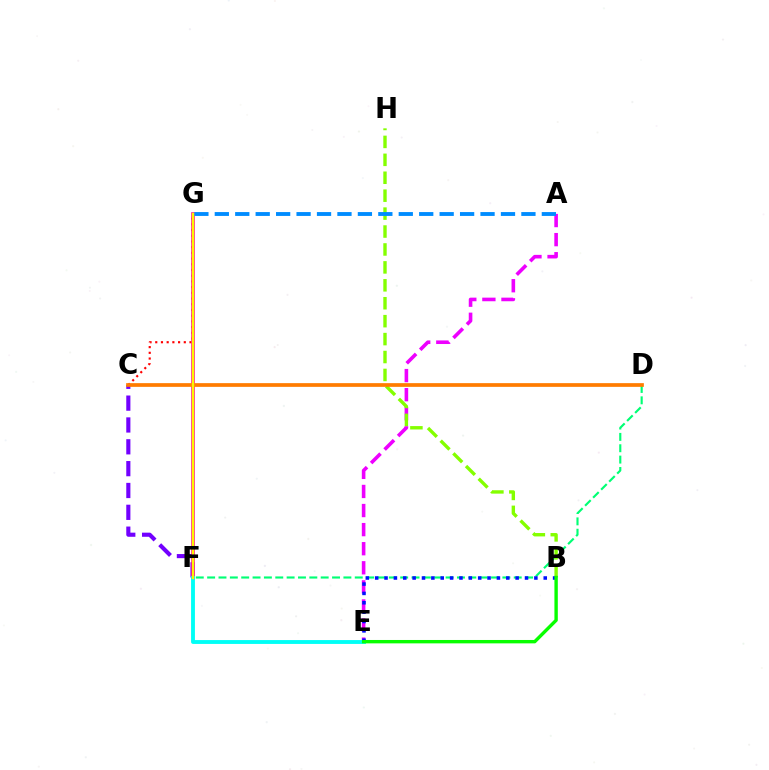{('A', 'E'): [{'color': '#ee00ff', 'line_style': 'dashed', 'thickness': 2.59}], ('D', 'F'): [{'color': '#00ff74', 'line_style': 'dashed', 'thickness': 1.54}], ('B', 'H'): [{'color': '#84ff00', 'line_style': 'dashed', 'thickness': 2.44}], ('B', 'E'): [{'color': '#0010ff', 'line_style': 'dotted', 'thickness': 2.54}, {'color': '#08ff00', 'line_style': 'solid', 'thickness': 2.44}], ('C', 'G'): [{'color': '#ff0000', 'line_style': 'dotted', 'thickness': 1.55}], ('C', 'F'): [{'color': '#7200ff', 'line_style': 'dashed', 'thickness': 2.97}], ('F', 'G'): [{'color': '#ff0094', 'line_style': 'solid', 'thickness': 2.56}, {'color': '#fcf500', 'line_style': 'solid', 'thickness': 1.69}], ('C', 'D'): [{'color': '#ff7c00', 'line_style': 'solid', 'thickness': 2.67}], ('E', 'F'): [{'color': '#00fff6', 'line_style': 'solid', 'thickness': 2.78}], ('A', 'G'): [{'color': '#008cff', 'line_style': 'dashed', 'thickness': 2.78}]}